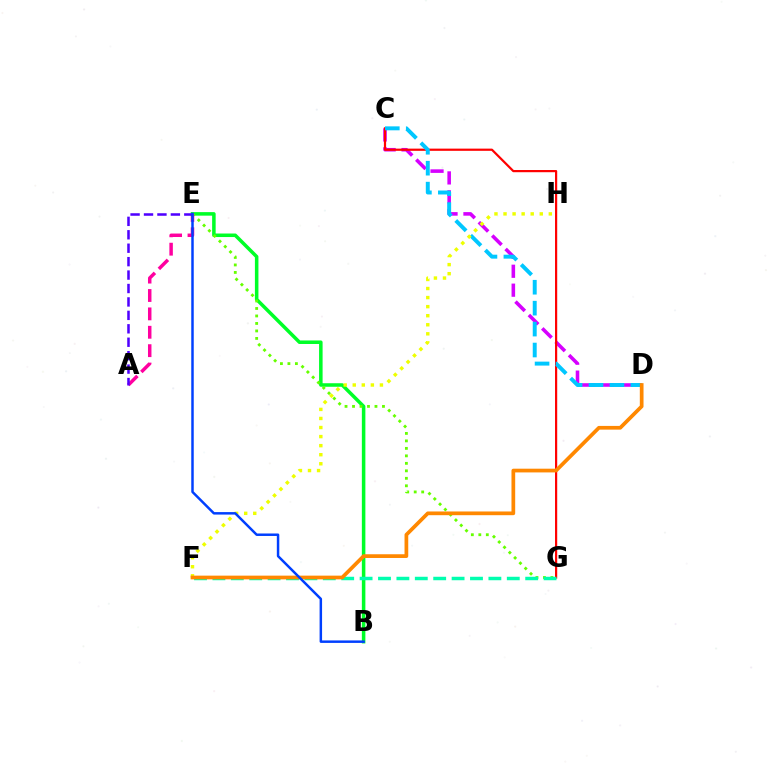{('B', 'E'): [{'color': '#00ff27', 'line_style': 'solid', 'thickness': 2.54}, {'color': '#003fff', 'line_style': 'solid', 'thickness': 1.79}], ('E', 'G'): [{'color': '#66ff00', 'line_style': 'dotted', 'thickness': 2.03}], ('A', 'E'): [{'color': '#ff00a0', 'line_style': 'dashed', 'thickness': 2.5}, {'color': '#4f00ff', 'line_style': 'dashed', 'thickness': 1.82}], ('C', 'D'): [{'color': '#d600ff', 'line_style': 'dashed', 'thickness': 2.57}, {'color': '#00c7ff', 'line_style': 'dashed', 'thickness': 2.84}], ('C', 'G'): [{'color': '#ff0000', 'line_style': 'solid', 'thickness': 1.59}], ('F', 'G'): [{'color': '#00ffaf', 'line_style': 'dashed', 'thickness': 2.5}], ('F', 'H'): [{'color': '#eeff00', 'line_style': 'dotted', 'thickness': 2.46}], ('D', 'F'): [{'color': '#ff8800', 'line_style': 'solid', 'thickness': 2.68}]}